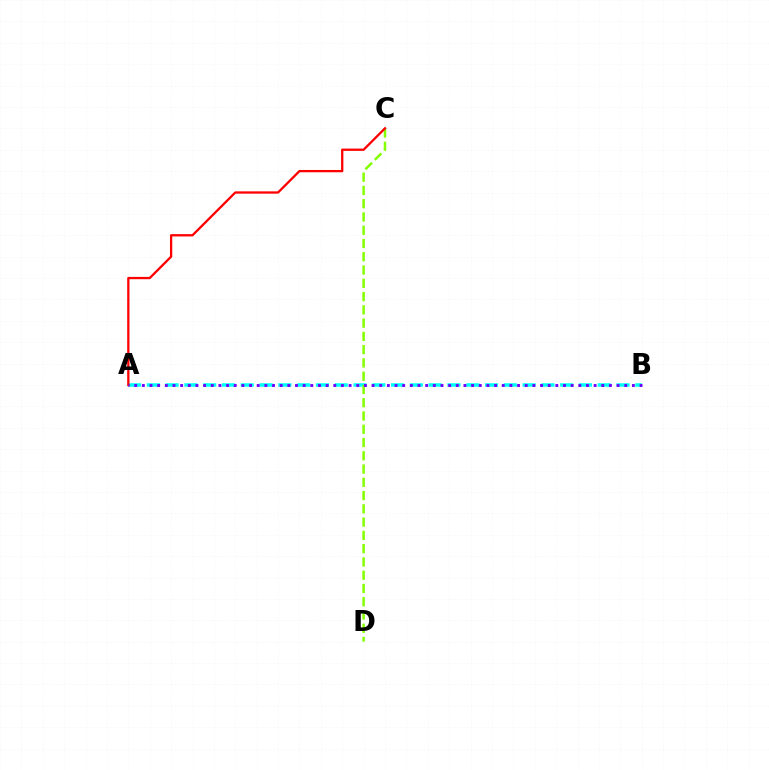{('A', 'B'): [{'color': '#00fff6', 'line_style': 'dashed', 'thickness': 2.55}, {'color': '#7200ff', 'line_style': 'dotted', 'thickness': 2.08}], ('C', 'D'): [{'color': '#84ff00', 'line_style': 'dashed', 'thickness': 1.8}], ('A', 'C'): [{'color': '#ff0000', 'line_style': 'solid', 'thickness': 1.65}]}